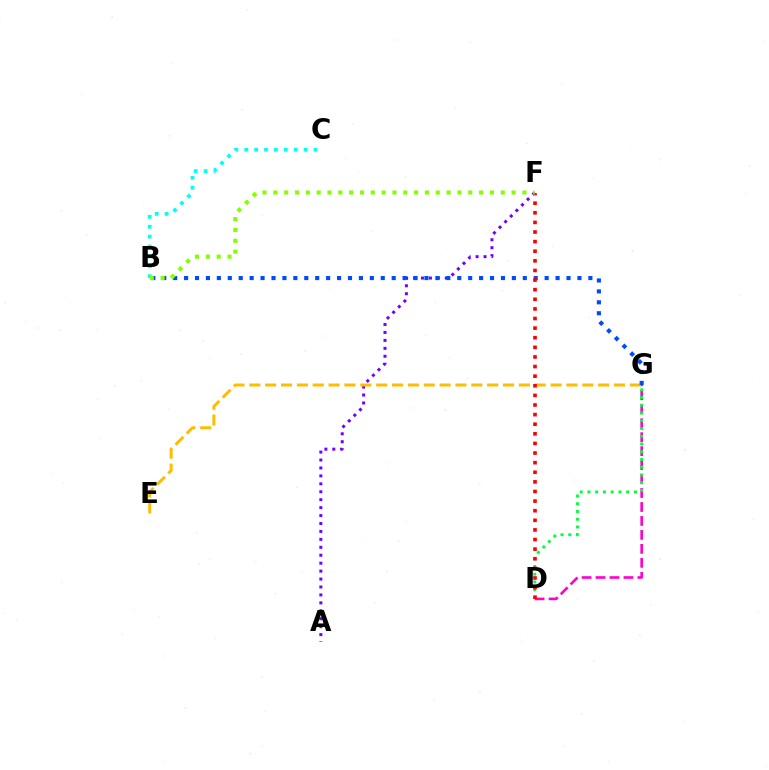{('D', 'G'): [{'color': '#ff00cf', 'line_style': 'dashed', 'thickness': 1.9}, {'color': '#00ff39', 'line_style': 'dotted', 'thickness': 2.1}], ('A', 'F'): [{'color': '#7200ff', 'line_style': 'dotted', 'thickness': 2.16}], ('B', 'C'): [{'color': '#00fff6', 'line_style': 'dotted', 'thickness': 2.69}], ('E', 'G'): [{'color': '#ffbd00', 'line_style': 'dashed', 'thickness': 2.15}], ('B', 'G'): [{'color': '#004bff', 'line_style': 'dotted', 'thickness': 2.97}], ('D', 'F'): [{'color': '#ff0000', 'line_style': 'dotted', 'thickness': 2.61}], ('B', 'F'): [{'color': '#84ff00', 'line_style': 'dotted', 'thickness': 2.94}]}